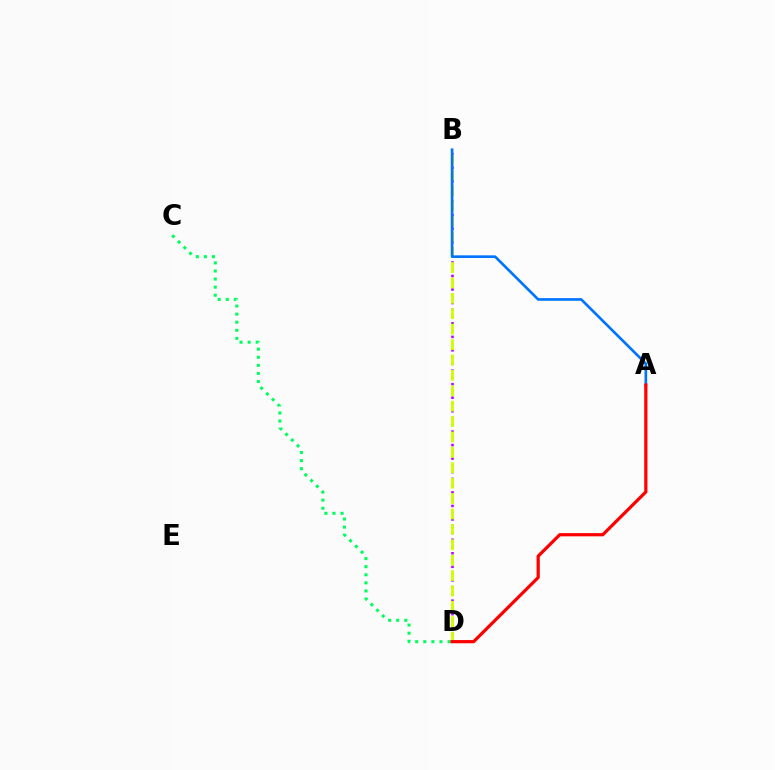{('C', 'D'): [{'color': '#00ff5c', 'line_style': 'dotted', 'thickness': 2.2}], ('B', 'D'): [{'color': '#b900ff', 'line_style': 'dotted', 'thickness': 1.84}, {'color': '#d1ff00', 'line_style': 'dashed', 'thickness': 2.09}], ('A', 'B'): [{'color': '#0074ff', 'line_style': 'solid', 'thickness': 1.91}], ('A', 'D'): [{'color': '#ff0000', 'line_style': 'solid', 'thickness': 2.32}]}